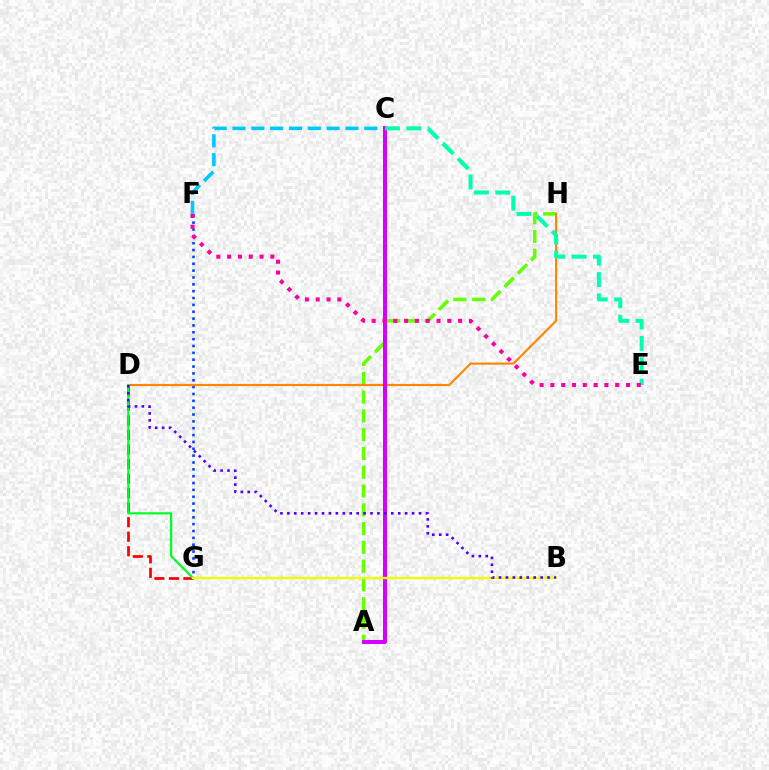{('C', 'F'): [{'color': '#00c7ff', 'line_style': 'dashed', 'thickness': 2.56}], ('F', 'G'): [{'color': '#003fff', 'line_style': 'dotted', 'thickness': 1.86}], ('A', 'H'): [{'color': '#66ff00', 'line_style': 'dashed', 'thickness': 2.55}], ('D', 'G'): [{'color': '#ff0000', 'line_style': 'dashed', 'thickness': 1.97}, {'color': '#00ff27', 'line_style': 'solid', 'thickness': 1.58}], ('D', 'H'): [{'color': '#ff8800', 'line_style': 'solid', 'thickness': 1.55}], ('A', 'C'): [{'color': '#d600ff', 'line_style': 'solid', 'thickness': 2.89}], ('B', 'G'): [{'color': '#eeff00', 'line_style': 'solid', 'thickness': 1.68}], ('C', 'E'): [{'color': '#00ffaf', 'line_style': 'dashed', 'thickness': 2.9}], ('E', 'F'): [{'color': '#ff00a0', 'line_style': 'dotted', 'thickness': 2.94}], ('B', 'D'): [{'color': '#4f00ff', 'line_style': 'dotted', 'thickness': 1.88}]}